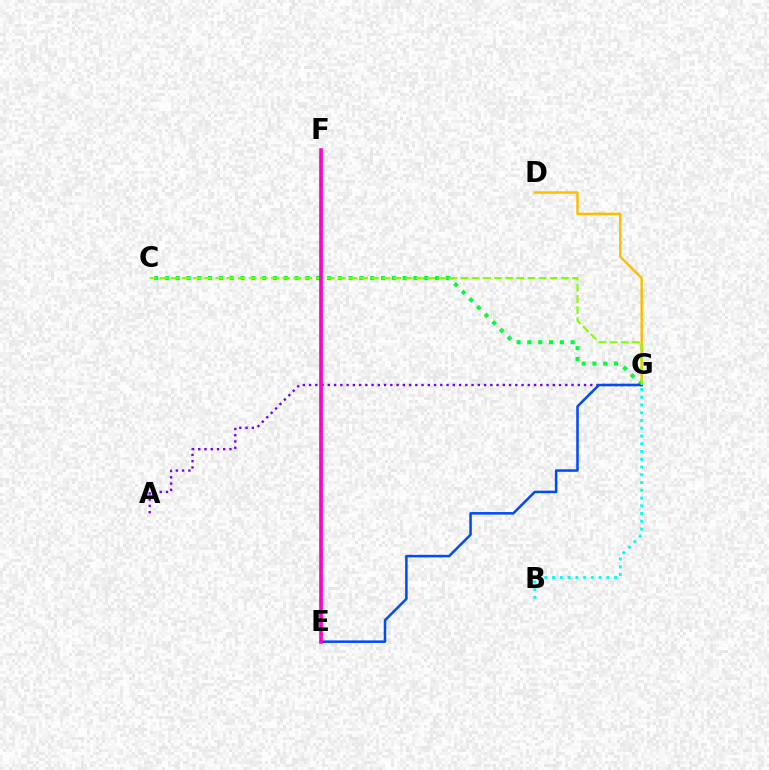{('D', 'G'): [{'color': '#ffbd00', 'line_style': 'solid', 'thickness': 1.77}], ('A', 'G'): [{'color': '#7200ff', 'line_style': 'dotted', 'thickness': 1.7}], ('C', 'G'): [{'color': '#00ff39', 'line_style': 'dotted', 'thickness': 2.94}, {'color': '#84ff00', 'line_style': 'dashed', 'thickness': 1.51}], ('B', 'G'): [{'color': '#00fff6', 'line_style': 'dotted', 'thickness': 2.11}], ('E', 'G'): [{'color': '#004bff', 'line_style': 'solid', 'thickness': 1.82}], ('E', 'F'): [{'color': '#ff0000', 'line_style': 'dashed', 'thickness': 1.63}, {'color': '#ff00cf', 'line_style': 'solid', 'thickness': 2.61}]}